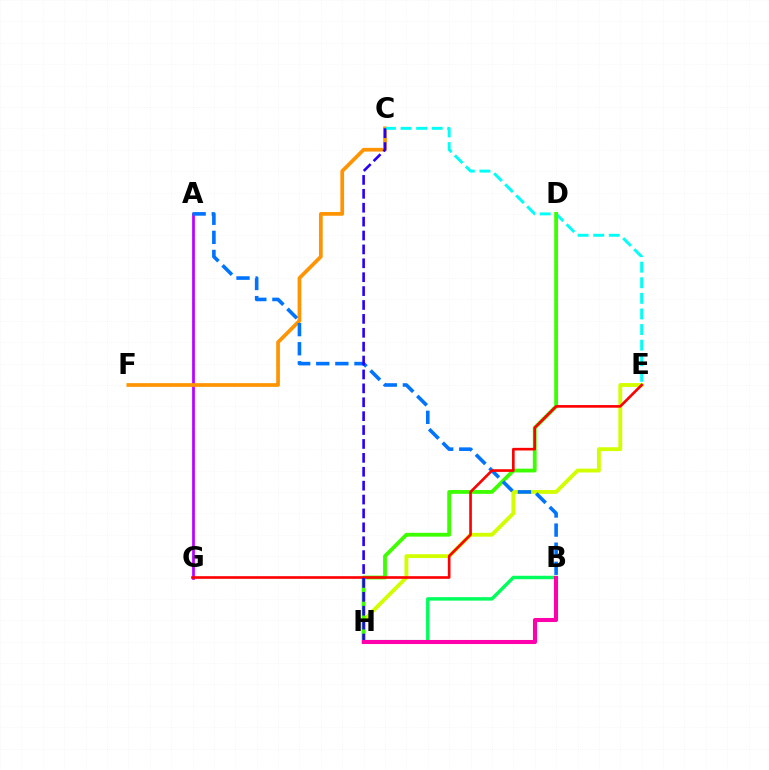{('E', 'H'): [{'color': '#d1ff00', 'line_style': 'solid', 'thickness': 2.79}], ('A', 'G'): [{'color': '#b900ff', 'line_style': 'solid', 'thickness': 1.97}], ('C', 'F'): [{'color': '#ff9400', 'line_style': 'solid', 'thickness': 2.67}], ('C', 'E'): [{'color': '#00fff6', 'line_style': 'dashed', 'thickness': 2.12}], ('D', 'H'): [{'color': '#3dff00', 'line_style': 'solid', 'thickness': 2.74}], ('B', 'H'): [{'color': '#00ff5c', 'line_style': 'solid', 'thickness': 2.48}, {'color': '#ff00ac', 'line_style': 'solid', 'thickness': 2.93}], ('A', 'B'): [{'color': '#0074ff', 'line_style': 'dashed', 'thickness': 2.59}], ('E', 'G'): [{'color': '#ff0000', 'line_style': 'solid', 'thickness': 1.9}], ('C', 'H'): [{'color': '#2500ff', 'line_style': 'dashed', 'thickness': 1.89}]}